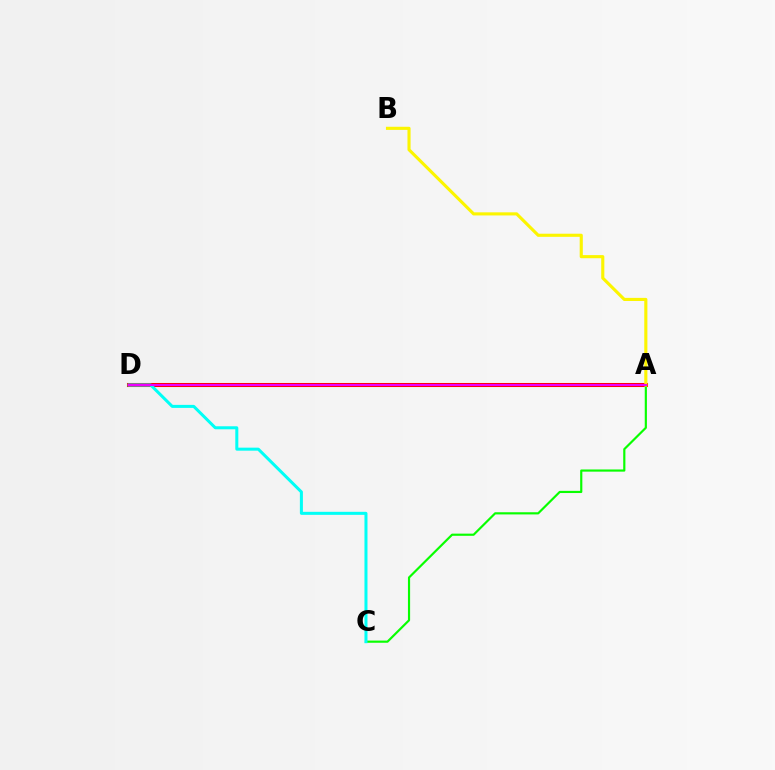{('A', 'D'): [{'color': '#0010ff', 'line_style': 'solid', 'thickness': 2.17}, {'color': '#ff0000', 'line_style': 'solid', 'thickness': 2.92}, {'color': '#ee00ff', 'line_style': 'solid', 'thickness': 1.53}], ('A', 'C'): [{'color': '#08ff00', 'line_style': 'solid', 'thickness': 1.56}], ('A', 'B'): [{'color': '#fcf500', 'line_style': 'solid', 'thickness': 2.25}], ('C', 'D'): [{'color': '#00fff6', 'line_style': 'solid', 'thickness': 2.17}]}